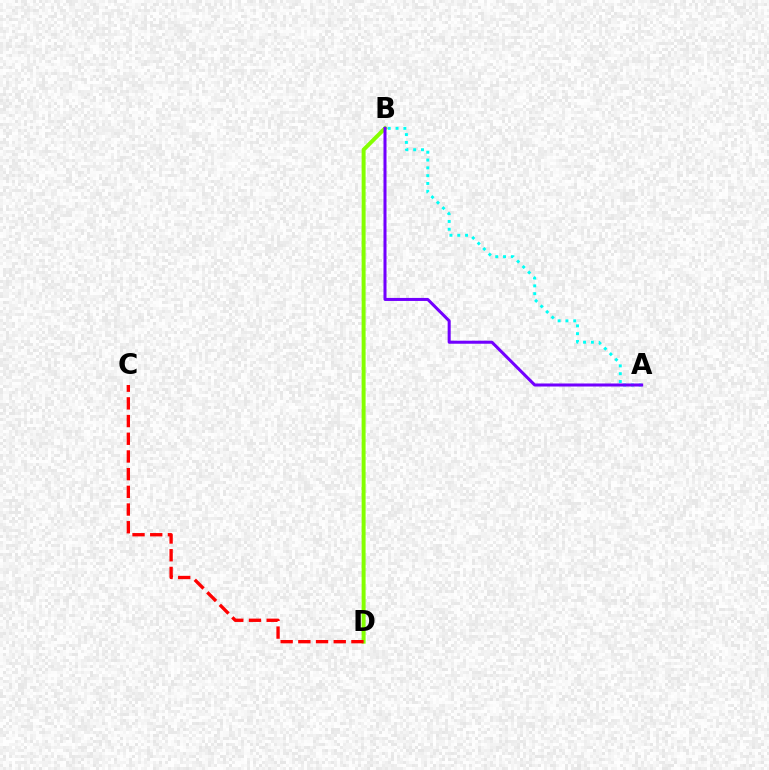{('B', 'D'): [{'color': '#84ff00', 'line_style': 'solid', 'thickness': 2.86}], ('C', 'D'): [{'color': '#ff0000', 'line_style': 'dashed', 'thickness': 2.4}], ('A', 'B'): [{'color': '#00fff6', 'line_style': 'dotted', 'thickness': 2.12}, {'color': '#7200ff', 'line_style': 'solid', 'thickness': 2.18}]}